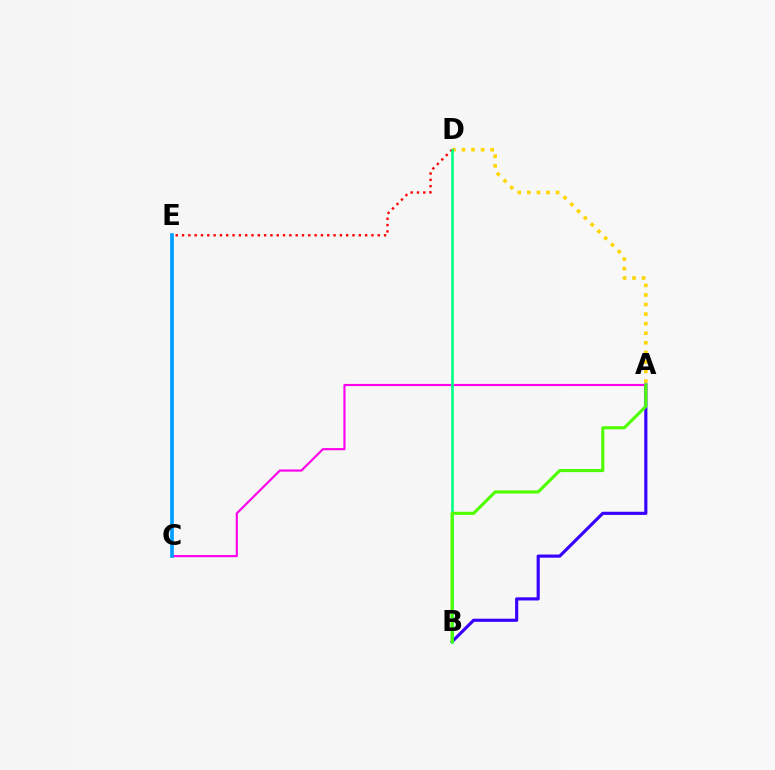{('D', 'E'): [{'color': '#ff0000', 'line_style': 'dotted', 'thickness': 1.72}], ('A', 'C'): [{'color': '#ff00ed', 'line_style': 'solid', 'thickness': 1.55}], ('A', 'B'): [{'color': '#3700ff', 'line_style': 'solid', 'thickness': 2.26}, {'color': '#4fff00', 'line_style': 'solid', 'thickness': 2.24}], ('A', 'D'): [{'color': '#ffd500', 'line_style': 'dotted', 'thickness': 2.6}], ('B', 'D'): [{'color': '#00ff86', 'line_style': 'solid', 'thickness': 1.91}], ('C', 'E'): [{'color': '#009eff', 'line_style': 'solid', 'thickness': 2.65}]}